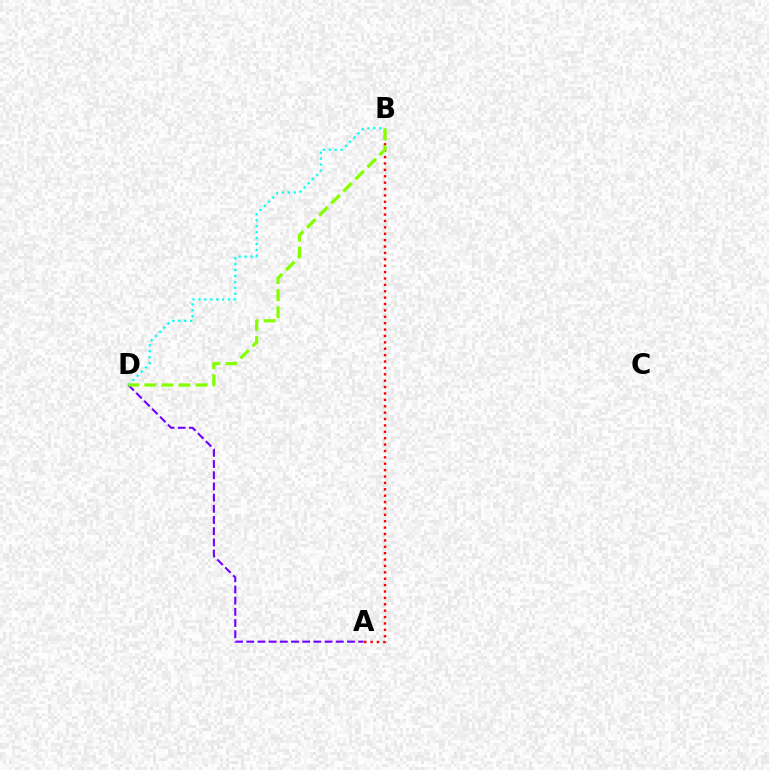{('A', 'B'): [{'color': '#ff0000', 'line_style': 'dotted', 'thickness': 1.74}], ('A', 'D'): [{'color': '#7200ff', 'line_style': 'dashed', 'thickness': 1.52}], ('B', 'D'): [{'color': '#00fff6', 'line_style': 'dotted', 'thickness': 1.61}, {'color': '#84ff00', 'line_style': 'dashed', 'thickness': 2.32}]}